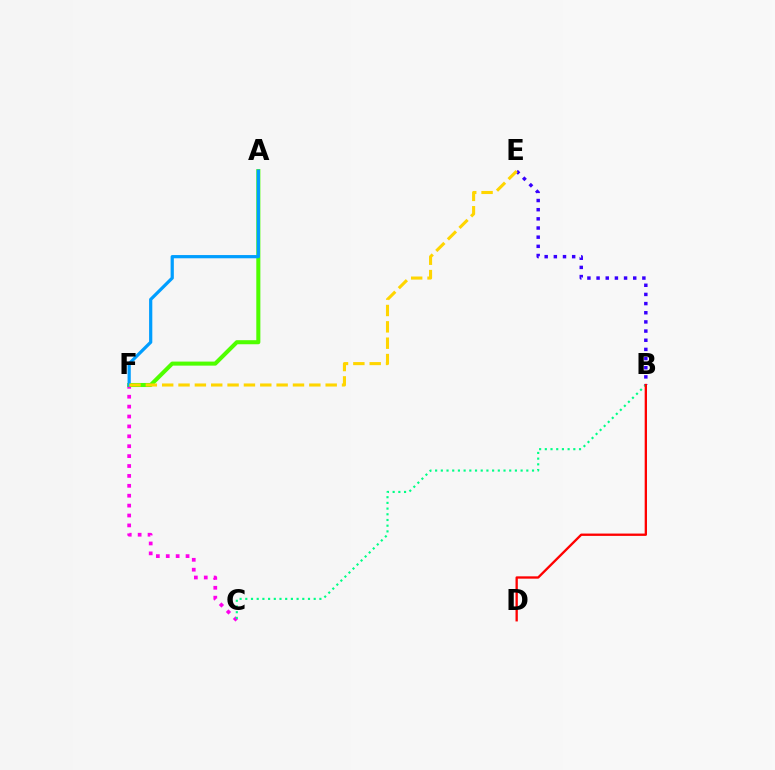{('C', 'F'): [{'color': '#ff00ed', 'line_style': 'dotted', 'thickness': 2.69}], ('B', 'C'): [{'color': '#00ff86', 'line_style': 'dotted', 'thickness': 1.55}], ('A', 'F'): [{'color': '#4fff00', 'line_style': 'solid', 'thickness': 2.92}, {'color': '#009eff', 'line_style': 'solid', 'thickness': 2.32}], ('B', 'E'): [{'color': '#3700ff', 'line_style': 'dotted', 'thickness': 2.49}], ('E', 'F'): [{'color': '#ffd500', 'line_style': 'dashed', 'thickness': 2.22}], ('B', 'D'): [{'color': '#ff0000', 'line_style': 'solid', 'thickness': 1.67}]}